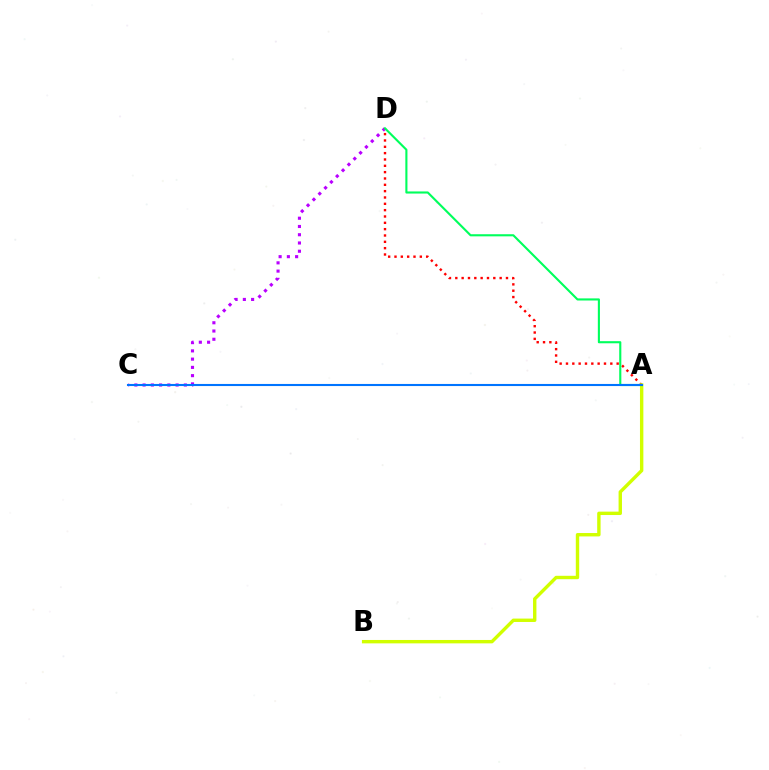{('C', 'D'): [{'color': '#b900ff', 'line_style': 'dotted', 'thickness': 2.24}], ('A', 'D'): [{'color': '#ff0000', 'line_style': 'dotted', 'thickness': 1.72}, {'color': '#00ff5c', 'line_style': 'solid', 'thickness': 1.52}], ('A', 'B'): [{'color': '#d1ff00', 'line_style': 'solid', 'thickness': 2.44}], ('A', 'C'): [{'color': '#0074ff', 'line_style': 'solid', 'thickness': 1.51}]}